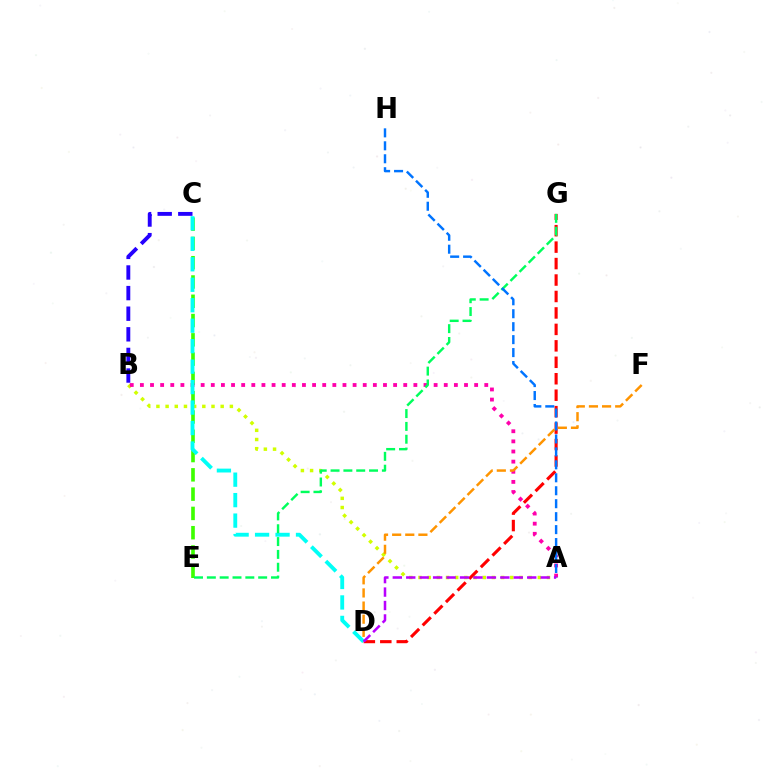{('C', 'E'): [{'color': '#3dff00', 'line_style': 'dashed', 'thickness': 2.62}], ('A', 'B'): [{'color': '#d1ff00', 'line_style': 'dotted', 'thickness': 2.49}, {'color': '#ff00ac', 'line_style': 'dotted', 'thickness': 2.75}], ('D', 'G'): [{'color': '#ff0000', 'line_style': 'dashed', 'thickness': 2.24}], ('B', 'C'): [{'color': '#2500ff', 'line_style': 'dashed', 'thickness': 2.8}], ('D', 'F'): [{'color': '#ff9400', 'line_style': 'dashed', 'thickness': 1.78}], ('C', 'D'): [{'color': '#00fff6', 'line_style': 'dashed', 'thickness': 2.78}], ('E', 'G'): [{'color': '#00ff5c', 'line_style': 'dashed', 'thickness': 1.74}], ('A', 'H'): [{'color': '#0074ff', 'line_style': 'dashed', 'thickness': 1.76}], ('A', 'D'): [{'color': '#b900ff', 'line_style': 'dashed', 'thickness': 1.83}]}